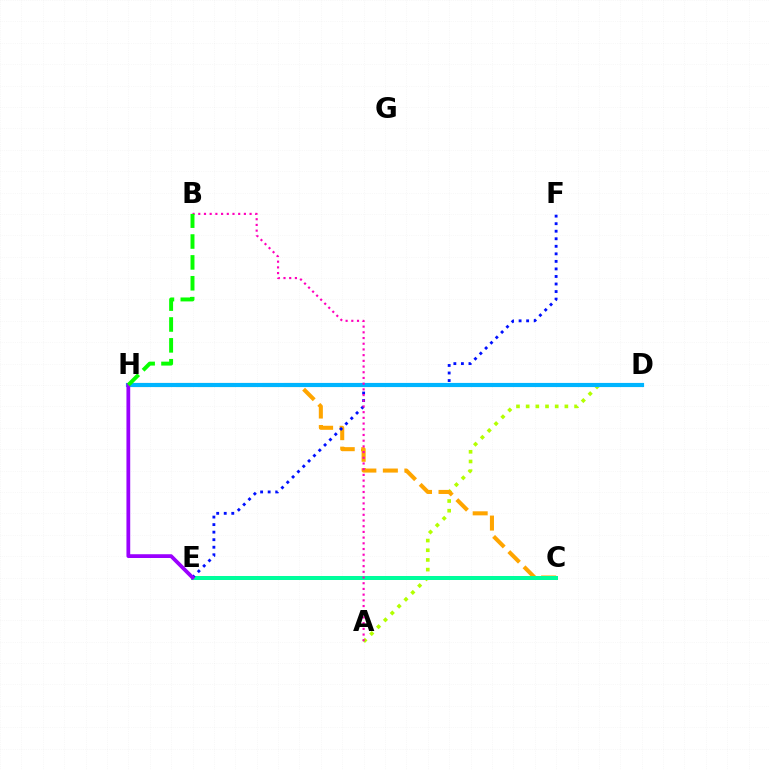{('C', 'E'): [{'color': '#ff0000', 'line_style': 'solid', 'thickness': 2.64}, {'color': '#00ff9d', 'line_style': 'solid', 'thickness': 2.87}], ('A', 'D'): [{'color': '#b3ff00', 'line_style': 'dotted', 'thickness': 2.63}], ('C', 'H'): [{'color': '#ffa500', 'line_style': 'dashed', 'thickness': 2.92}], ('E', 'F'): [{'color': '#0010ff', 'line_style': 'dotted', 'thickness': 2.05}], ('D', 'H'): [{'color': '#00b5ff', 'line_style': 'solid', 'thickness': 2.99}], ('A', 'B'): [{'color': '#ff00bd', 'line_style': 'dotted', 'thickness': 1.55}], ('E', 'H'): [{'color': '#9b00ff', 'line_style': 'solid', 'thickness': 2.71}], ('B', 'H'): [{'color': '#08ff00', 'line_style': 'dashed', 'thickness': 2.84}]}